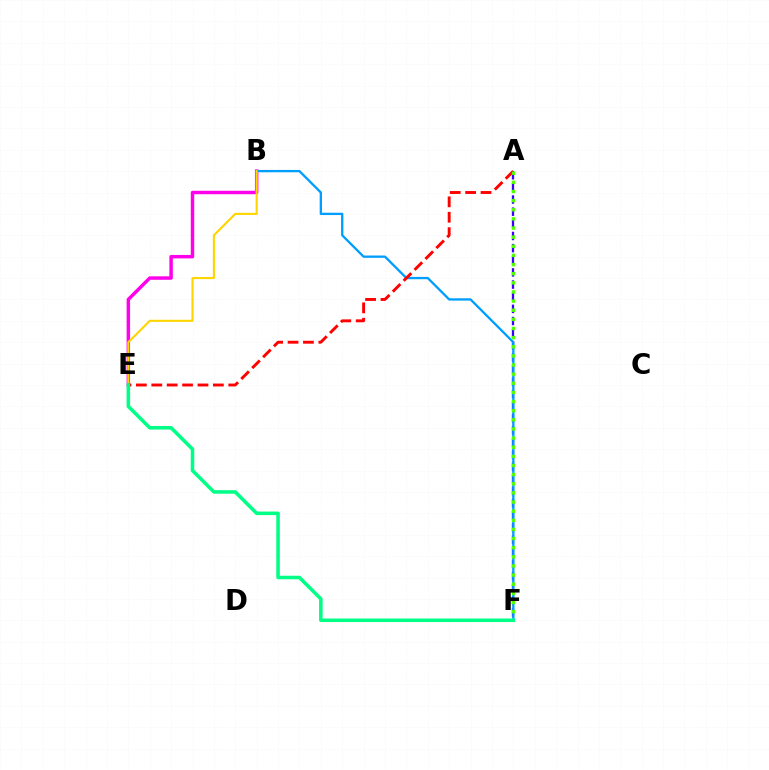{('B', 'E'): [{'color': '#ff00ed', 'line_style': 'solid', 'thickness': 2.48}, {'color': '#ffd500', 'line_style': 'solid', 'thickness': 1.52}], ('A', 'F'): [{'color': '#3700ff', 'line_style': 'dashed', 'thickness': 1.65}, {'color': '#4fff00', 'line_style': 'dotted', 'thickness': 2.48}], ('B', 'F'): [{'color': '#009eff', 'line_style': 'solid', 'thickness': 1.67}], ('A', 'E'): [{'color': '#ff0000', 'line_style': 'dashed', 'thickness': 2.09}], ('E', 'F'): [{'color': '#00ff86', 'line_style': 'solid', 'thickness': 2.55}]}